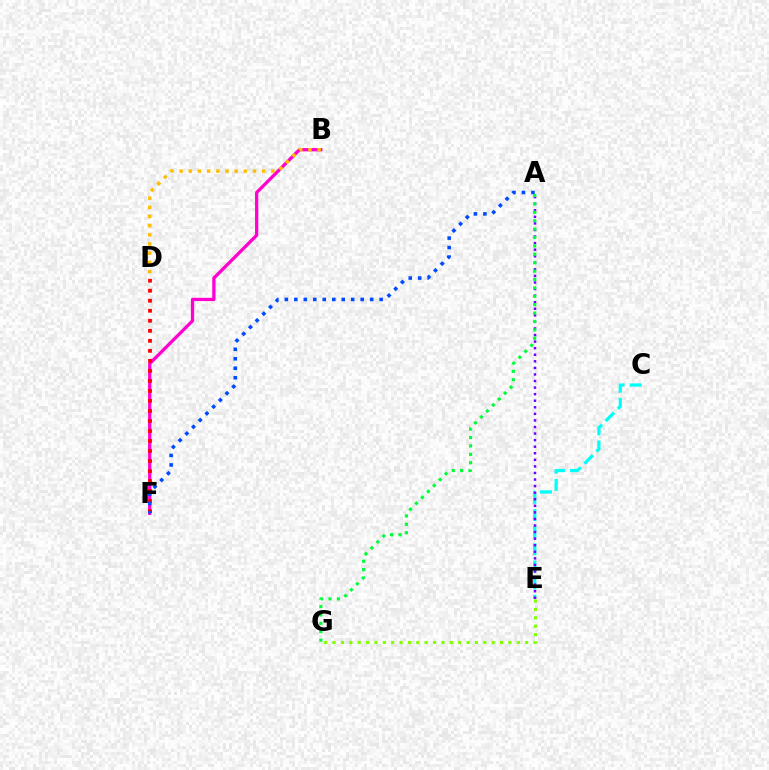{('B', 'F'): [{'color': '#ff00cf', 'line_style': 'solid', 'thickness': 2.36}], ('C', 'E'): [{'color': '#00fff6', 'line_style': 'dashed', 'thickness': 2.33}], ('D', 'F'): [{'color': '#ff0000', 'line_style': 'dotted', 'thickness': 2.72}], ('A', 'E'): [{'color': '#7200ff', 'line_style': 'dotted', 'thickness': 1.78}], ('E', 'G'): [{'color': '#84ff00', 'line_style': 'dotted', 'thickness': 2.28}], ('A', 'F'): [{'color': '#004bff', 'line_style': 'dotted', 'thickness': 2.58}], ('A', 'G'): [{'color': '#00ff39', 'line_style': 'dotted', 'thickness': 2.28}], ('B', 'D'): [{'color': '#ffbd00', 'line_style': 'dotted', 'thickness': 2.49}]}